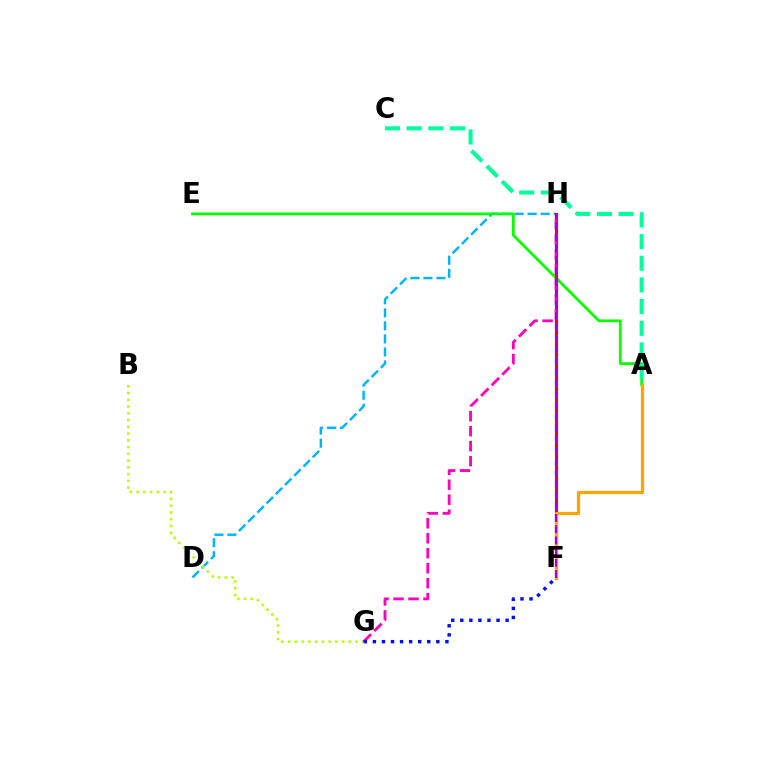{('D', 'H'): [{'color': '#00b5ff', 'line_style': 'dashed', 'thickness': 1.77}], ('A', 'E'): [{'color': '#08ff00', 'line_style': 'solid', 'thickness': 1.99}], ('A', 'C'): [{'color': '#00ff9d', 'line_style': 'dashed', 'thickness': 2.94}], ('B', 'G'): [{'color': '#b3ff00', 'line_style': 'dotted', 'thickness': 1.84}], ('F', 'H'): [{'color': '#ff0000', 'line_style': 'solid', 'thickness': 2.25}, {'color': '#9b00ff', 'line_style': 'dashed', 'thickness': 1.53}], ('G', 'H'): [{'color': '#ff00bd', 'line_style': 'dashed', 'thickness': 2.04}], ('A', 'F'): [{'color': '#ffa500', 'line_style': 'solid', 'thickness': 2.32}], ('F', 'G'): [{'color': '#0010ff', 'line_style': 'dotted', 'thickness': 2.46}]}